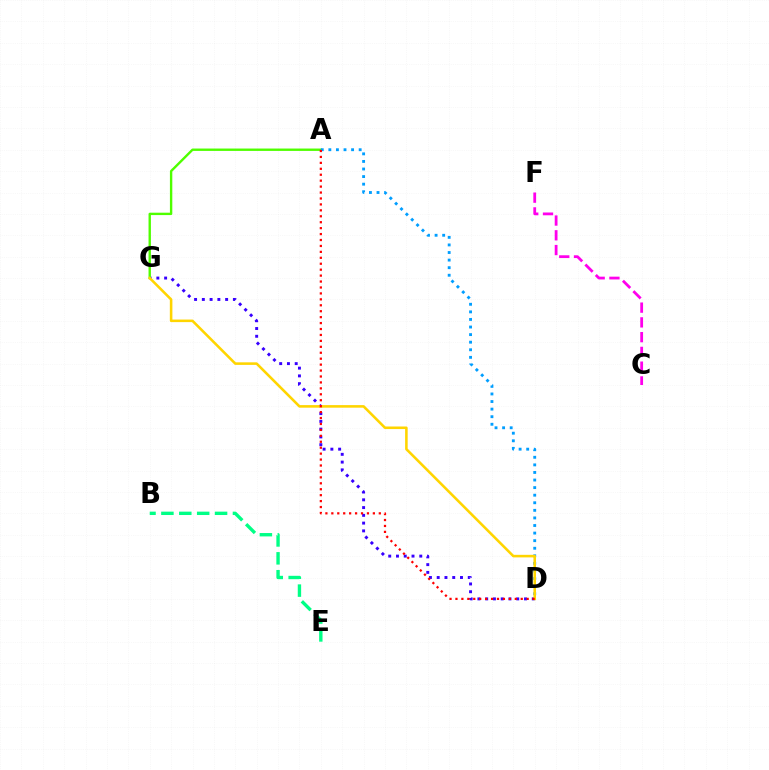{('D', 'G'): [{'color': '#3700ff', 'line_style': 'dotted', 'thickness': 2.11}, {'color': '#ffd500', 'line_style': 'solid', 'thickness': 1.85}], ('C', 'F'): [{'color': '#ff00ed', 'line_style': 'dashed', 'thickness': 2.0}], ('A', 'G'): [{'color': '#4fff00', 'line_style': 'solid', 'thickness': 1.72}], ('A', 'D'): [{'color': '#009eff', 'line_style': 'dotted', 'thickness': 2.06}, {'color': '#ff0000', 'line_style': 'dotted', 'thickness': 1.61}], ('B', 'E'): [{'color': '#00ff86', 'line_style': 'dashed', 'thickness': 2.43}]}